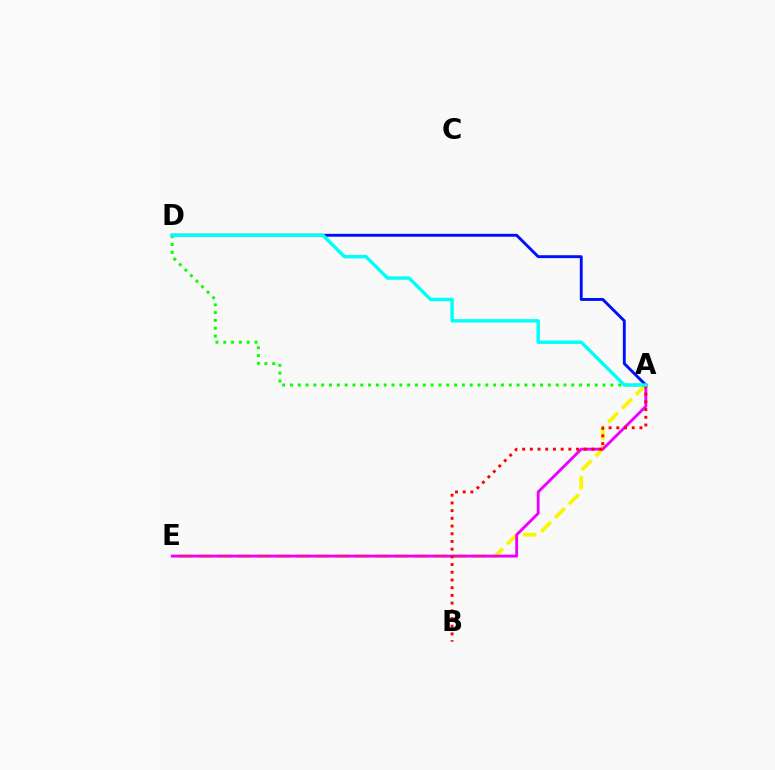{('A', 'E'): [{'color': '#fcf500', 'line_style': 'dashed', 'thickness': 2.67}, {'color': '#ee00ff', 'line_style': 'solid', 'thickness': 2.06}], ('A', 'D'): [{'color': '#08ff00', 'line_style': 'dotted', 'thickness': 2.12}, {'color': '#0010ff', 'line_style': 'solid', 'thickness': 2.09}, {'color': '#00fff6', 'line_style': 'solid', 'thickness': 2.47}], ('A', 'B'): [{'color': '#ff0000', 'line_style': 'dotted', 'thickness': 2.09}]}